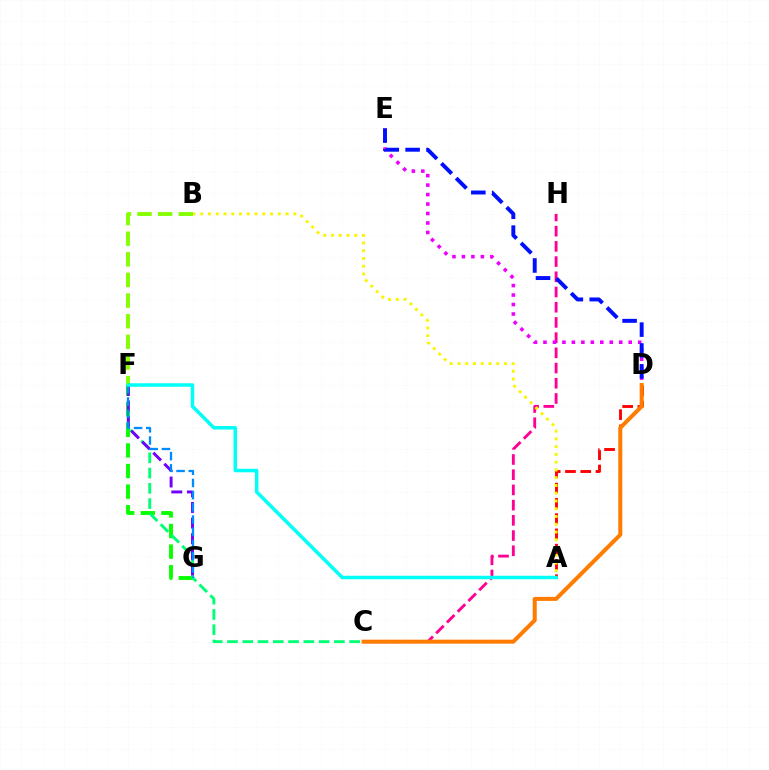{('C', 'H'): [{'color': '#ff0094', 'line_style': 'dashed', 'thickness': 2.07}], ('A', 'D'): [{'color': '#ff0000', 'line_style': 'dashed', 'thickness': 2.07}], ('F', 'G'): [{'color': '#08ff00', 'line_style': 'dashed', 'thickness': 2.8}, {'color': '#7200ff', 'line_style': 'dashed', 'thickness': 2.12}, {'color': '#008cff', 'line_style': 'dashed', 'thickness': 1.66}], ('D', 'E'): [{'color': '#ee00ff', 'line_style': 'dotted', 'thickness': 2.57}, {'color': '#0010ff', 'line_style': 'dashed', 'thickness': 2.83}], ('C', 'D'): [{'color': '#ff7c00', 'line_style': 'solid', 'thickness': 2.89}], ('A', 'B'): [{'color': '#fcf500', 'line_style': 'dotted', 'thickness': 2.11}], ('B', 'F'): [{'color': '#84ff00', 'line_style': 'dashed', 'thickness': 2.8}], ('C', 'F'): [{'color': '#00ff74', 'line_style': 'dashed', 'thickness': 2.07}], ('A', 'F'): [{'color': '#00fff6', 'line_style': 'solid', 'thickness': 2.51}]}